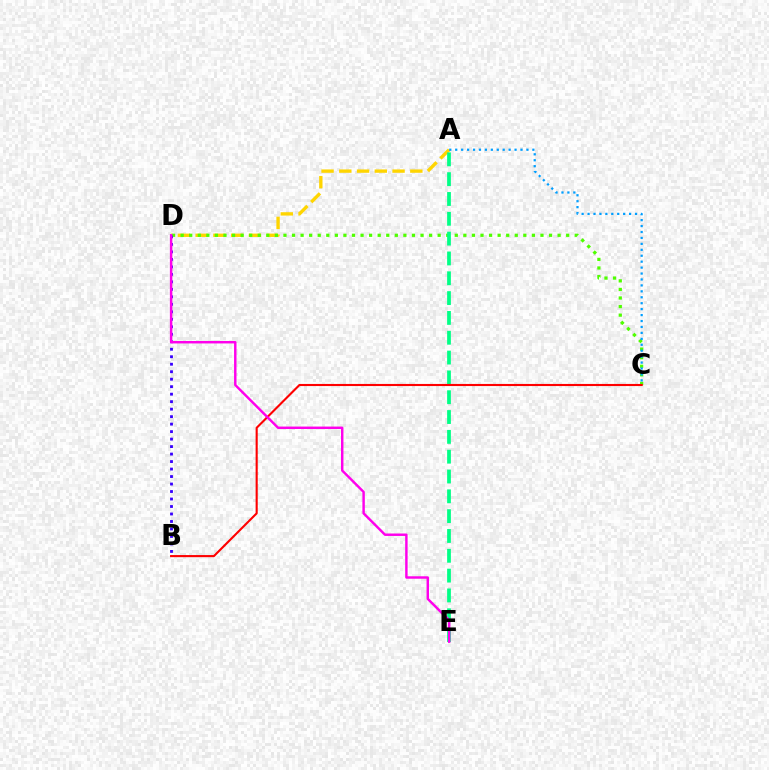{('A', 'D'): [{'color': '#ffd500', 'line_style': 'dashed', 'thickness': 2.41}], ('C', 'D'): [{'color': '#4fff00', 'line_style': 'dotted', 'thickness': 2.33}], ('A', 'C'): [{'color': '#009eff', 'line_style': 'dotted', 'thickness': 1.61}], ('A', 'E'): [{'color': '#00ff86', 'line_style': 'dashed', 'thickness': 2.69}], ('B', 'C'): [{'color': '#ff0000', 'line_style': 'solid', 'thickness': 1.52}], ('B', 'D'): [{'color': '#3700ff', 'line_style': 'dotted', 'thickness': 2.03}], ('D', 'E'): [{'color': '#ff00ed', 'line_style': 'solid', 'thickness': 1.76}]}